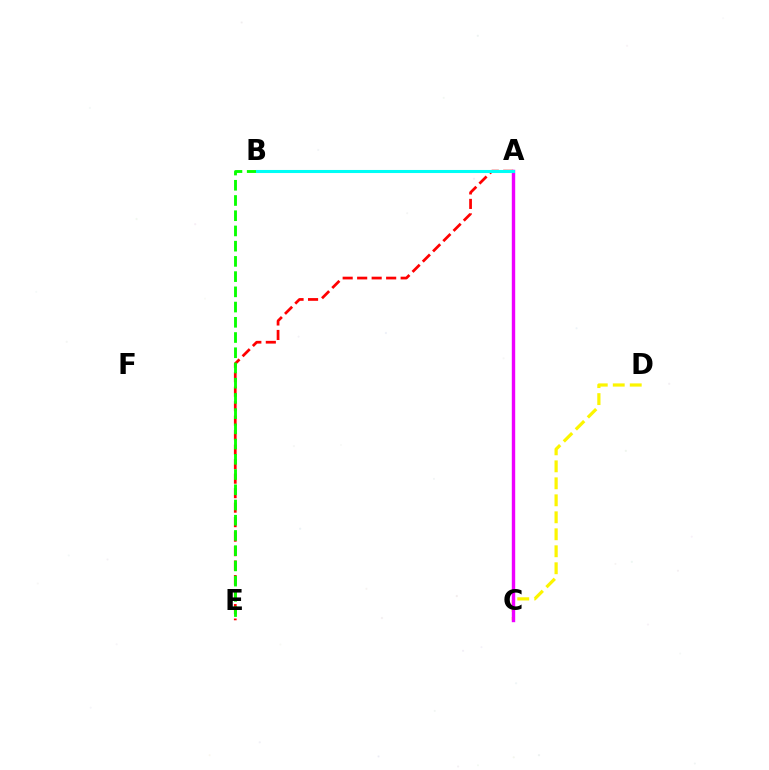{('A', 'E'): [{'color': '#ff0000', 'line_style': 'dashed', 'thickness': 1.97}], ('C', 'D'): [{'color': '#fcf500', 'line_style': 'dashed', 'thickness': 2.31}], ('B', 'E'): [{'color': '#08ff00', 'line_style': 'dashed', 'thickness': 2.07}], ('A', 'C'): [{'color': '#0010ff', 'line_style': 'dashed', 'thickness': 2.1}, {'color': '#ee00ff', 'line_style': 'solid', 'thickness': 2.45}], ('A', 'B'): [{'color': '#00fff6', 'line_style': 'solid', 'thickness': 2.21}]}